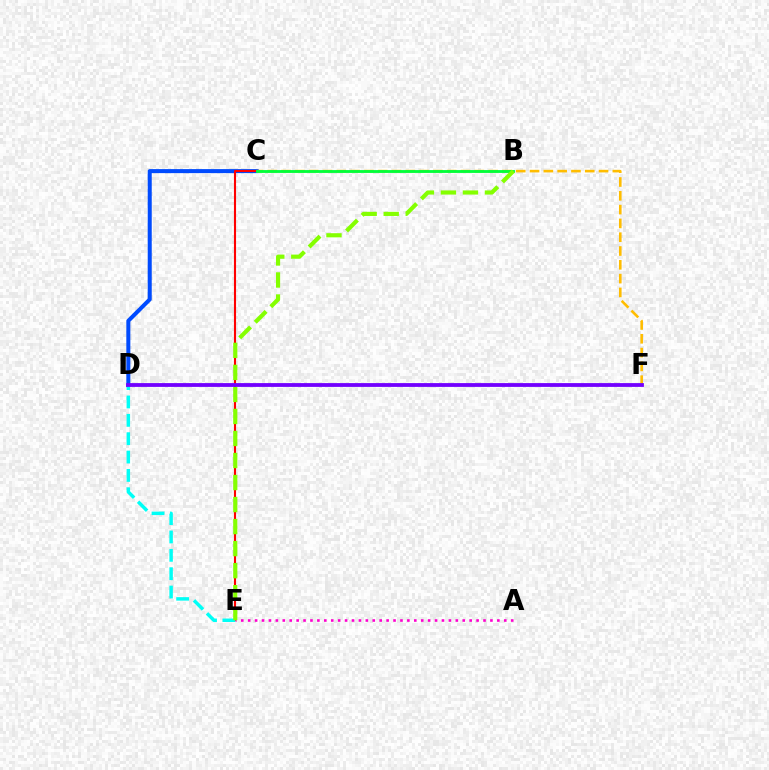{('C', 'D'): [{'color': '#004bff', 'line_style': 'solid', 'thickness': 2.9}], ('C', 'E'): [{'color': '#ff0000', 'line_style': 'solid', 'thickness': 1.52}], ('A', 'E'): [{'color': '#ff00cf', 'line_style': 'dotted', 'thickness': 1.88}], ('C', 'F'): [{'color': '#ffbd00', 'line_style': 'dashed', 'thickness': 1.88}], ('B', 'C'): [{'color': '#00ff39', 'line_style': 'solid', 'thickness': 2.04}], ('D', 'E'): [{'color': '#00fff6', 'line_style': 'dashed', 'thickness': 2.49}], ('B', 'E'): [{'color': '#84ff00', 'line_style': 'dashed', 'thickness': 2.99}], ('D', 'F'): [{'color': '#7200ff', 'line_style': 'solid', 'thickness': 2.74}]}